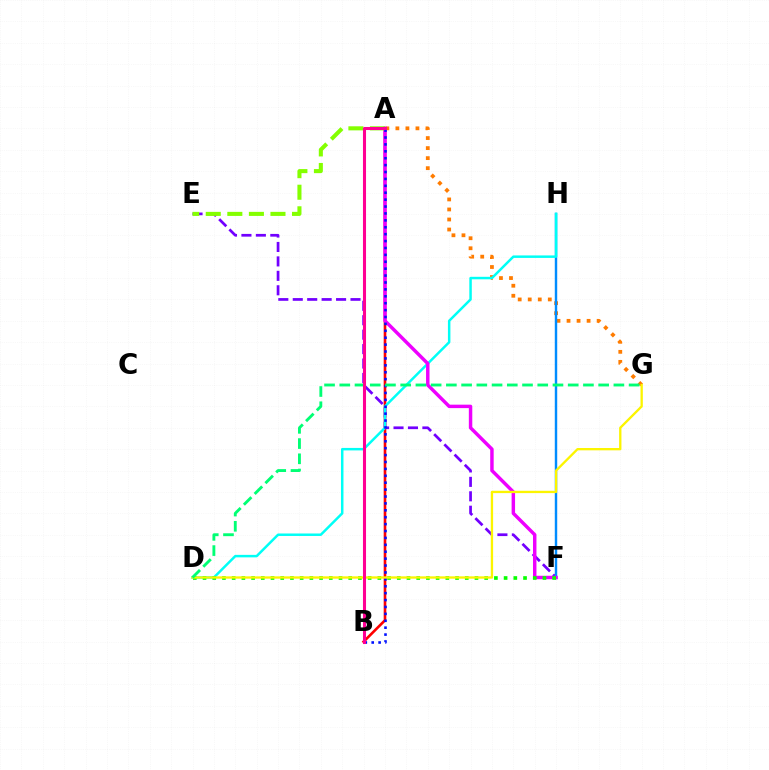{('A', 'B'): [{'color': '#ff0000', 'line_style': 'solid', 'thickness': 1.89}, {'color': '#0010ff', 'line_style': 'dotted', 'thickness': 1.88}, {'color': '#ff0094', 'line_style': 'solid', 'thickness': 2.21}], ('E', 'F'): [{'color': '#7200ff', 'line_style': 'dashed', 'thickness': 1.96}], ('A', 'G'): [{'color': '#ff7c00', 'line_style': 'dotted', 'thickness': 2.73}], ('F', 'H'): [{'color': '#008cff', 'line_style': 'solid', 'thickness': 1.75}], ('D', 'H'): [{'color': '#00fff6', 'line_style': 'solid', 'thickness': 1.79}], ('A', 'F'): [{'color': '#ee00ff', 'line_style': 'solid', 'thickness': 2.48}], ('A', 'E'): [{'color': '#84ff00', 'line_style': 'dashed', 'thickness': 2.93}], ('D', 'F'): [{'color': '#08ff00', 'line_style': 'dotted', 'thickness': 2.64}], ('D', 'G'): [{'color': '#fcf500', 'line_style': 'solid', 'thickness': 1.67}, {'color': '#00ff74', 'line_style': 'dashed', 'thickness': 2.07}]}